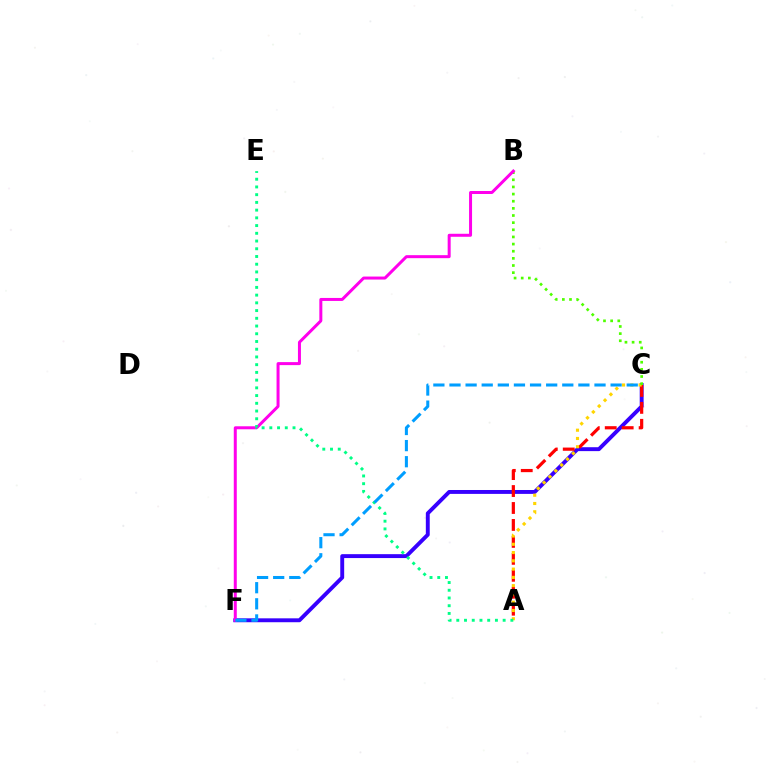{('C', 'F'): [{'color': '#3700ff', 'line_style': 'solid', 'thickness': 2.81}, {'color': '#009eff', 'line_style': 'dashed', 'thickness': 2.19}], ('A', 'C'): [{'color': '#ff0000', 'line_style': 'dashed', 'thickness': 2.3}, {'color': '#ffd500', 'line_style': 'dotted', 'thickness': 2.25}], ('B', 'C'): [{'color': '#4fff00', 'line_style': 'dotted', 'thickness': 1.94}], ('B', 'F'): [{'color': '#ff00ed', 'line_style': 'solid', 'thickness': 2.16}], ('A', 'E'): [{'color': '#00ff86', 'line_style': 'dotted', 'thickness': 2.1}]}